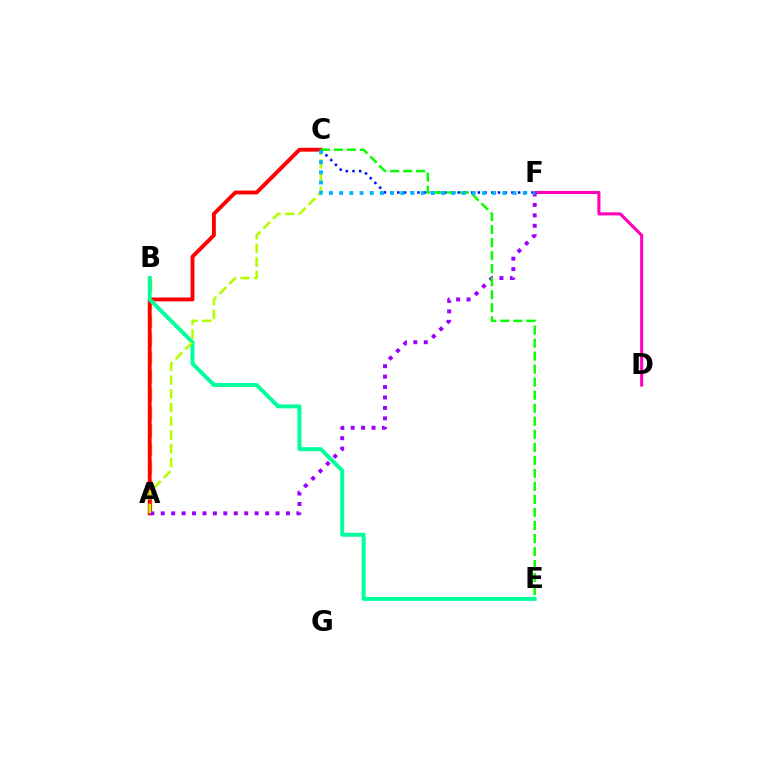{('C', 'F'): [{'color': '#0010ff', 'line_style': 'dotted', 'thickness': 1.82}, {'color': '#00b5ff', 'line_style': 'dotted', 'thickness': 2.77}], ('A', 'B'): [{'color': '#ffa500', 'line_style': 'dashed', 'thickness': 2.49}], ('D', 'F'): [{'color': '#ff00bd', 'line_style': 'solid', 'thickness': 2.22}], ('A', 'C'): [{'color': '#ff0000', 'line_style': 'solid', 'thickness': 2.78}, {'color': '#b3ff00', 'line_style': 'dashed', 'thickness': 1.87}], ('B', 'E'): [{'color': '#00ff9d', 'line_style': 'solid', 'thickness': 2.85}], ('A', 'F'): [{'color': '#9b00ff', 'line_style': 'dotted', 'thickness': 2.84}], ('C', 'E'): [{'color': '#08ff00', 'line_style': 'dashed', 'thickness': 1.77}]}